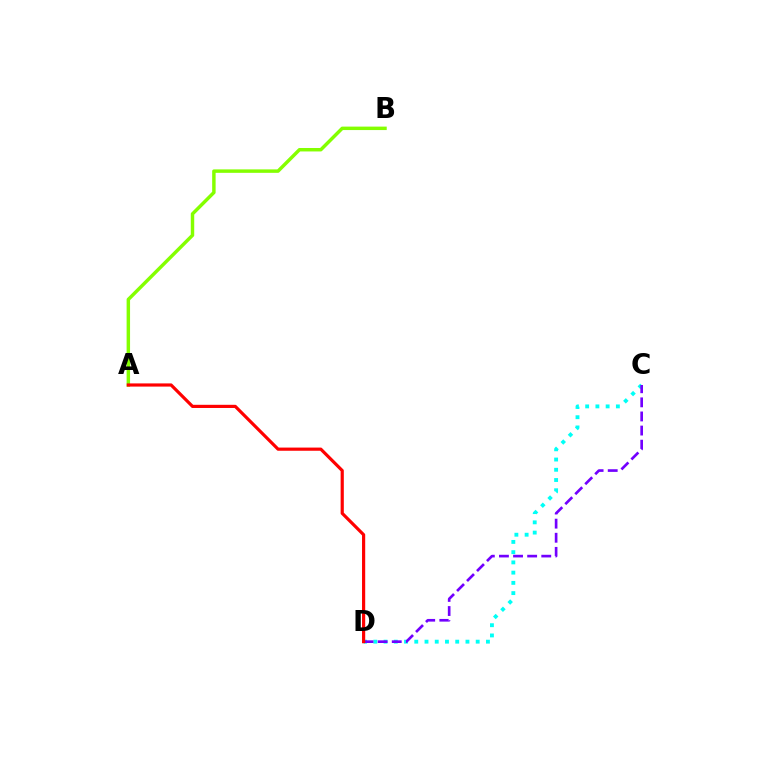{('C', 'D'): [{'color': '#00fff6', 'line_style': 'dotted', 'thickness': 2.78}, {'color': '#7200ff', 'line_style': 'dashed', 'thickness': 1.92}], ('A', 'B'): [{'color': '#84ff00', 'line_style': 'solid', 'thickness': 2.49}], ('A', 'D'): [{'color': '#ff0000', 'line_style': 'solid', 'thickness': 2.29}]}